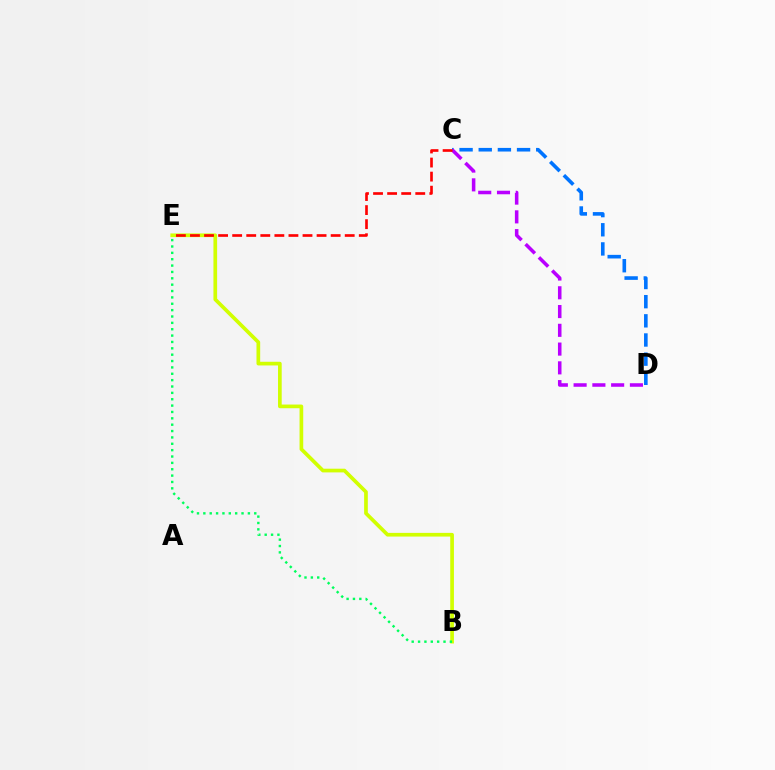{('C', 'D'): [{'color': '#0074ff', 'line_style': 'dashed', 'thickness': 2.6}, {'color': '#b900ff', 'line_style': 'dashed', 'thickness': 2.55}], ('B', 'E'): [{'color': '#d1ff00', 'line_style': 'solid', 'thickness': 2.65}, {'color': '#00ff5c', 'line_style': 'dotted', 'thickness': 1.73}], ('C', 'E'): [{'color': '#ff0000', 'line_style': 'dashed', 'thickness': 1.91}]}